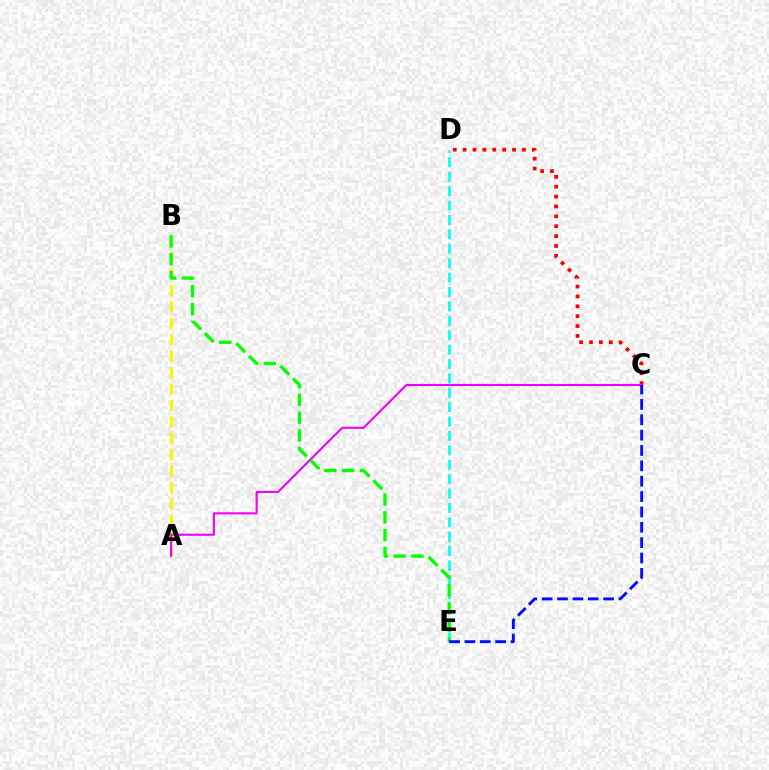{('C', 'D'): [{'color': '#ff0000', 'line_style': 'dotted', 'thickness': 2.68}], ('A', 'B'): [{'color': '#fcf500', 'line_style': 'dashed', 'thickness': 2.23}], ('A', 'C'): [{'color': '#ee00ff', 'line_style': 'solid', 'thickness': 1.51}], ('D', 'E'): [{'color': '#00fff6', 'line_style': 'dashed', 'thickness': 1.96}], ('B', 'E'): [{'color': '#08ff00', 'line_style': 'dashed', 'thickness': 2.42}], ('C', 'E'): [{'color': '#0010ff', 'line_style': 'dashed', 'thickness': 2.09}]}